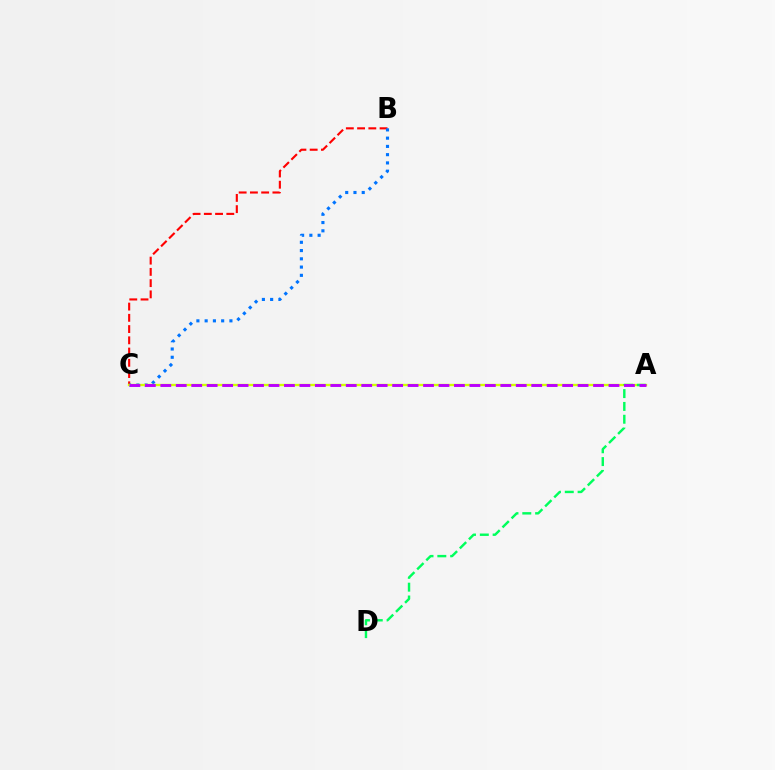{('B', 'C'): [{'color': '#ff0000', 'line_style': 'dashed', 'thickness': 1.53}, {'color': '#0074ff', 'line_style': 'dotted', 'thickness': 2.24}], ('A', 'C'): [{'color': '#d1ff00', 'line_style': 'solid', 'thickness': 1.68}, {'color': '#b900ff', 'line_style': 'dashed', 'thickness': 2.1}], ('A', 'D'): [{'color': '#00ff5c', 'line_style': 'dashed', 'thickness': 1.74}]}